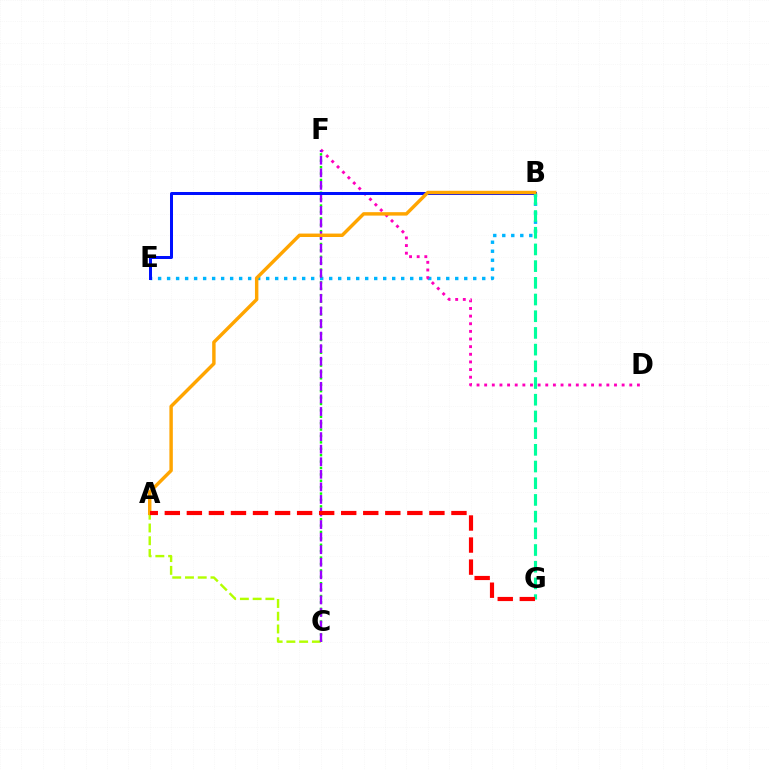{('B', 'E'): [{'color': '#00b5ff', 'line_style': 'dotted', 'thickness': 2.45}, {'color': '#0010ff', 'line_style': 'solid', 'thickness': 2.17}], ('A', 'C'): [{'color': '#b3ff00', 'line_style': 'dashed', 'thickness': 1.73}], ('C', 'F'): [{'color': '#08ff00', 'line_style': 'dotted', 'thickness': 1.74}, {'color': '#9b00ff', 'line_style': 'dashed', 'thickness': 1.71}], ('D', 'F'): [{'color': '#ff00bd', 'line_style': 'dotted', 'thickness': 2.07}], ('B', 'G'): [{'color': '#00ff9d', 'line_style': 'dashed', 'thickness': 2.27}], ('A', 'B'): [{'color': '#ffa500', 'line_style': 'solid', 'thickness': 2.47}], ('A', 'G'): [{'color': '#ff0000', 'line_style': 'dashed', 'thickness': 3.0}]}